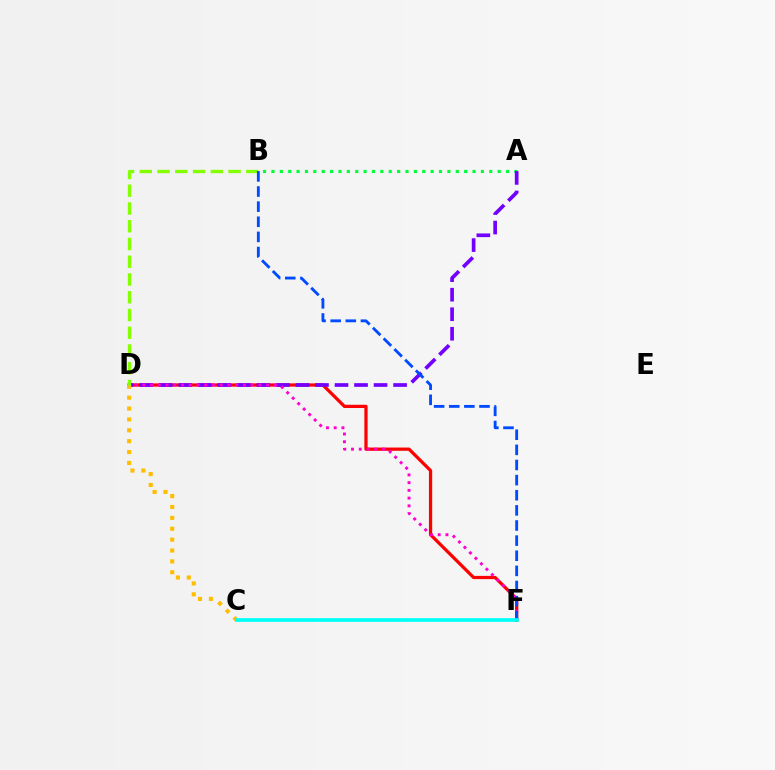{('A', 'B'): [{'color': '#00ff39', 'line_style': 'dotted', 'thickness': 2.28}], ('D', 'F'): [{'color': '#ff0000', 'line_style': 'solid', 'thickness': 2.34}, {'color': '#ff00cf', 'line_style': 'dotted', 'thickness': 2.1}], ('A', 'D'): [{'color': '#7200ff', 'line_style': 'dashed', 'thickness': 2.65}], ('C', 'D'): [{'color': '#ffbd00', 'line_style': 'dotted', 'thickness': 2.96}], ('B', 'D'): [{'color': '#84ff00', 'line_style': 'dashed', 'thickness': 2.41}], ('B', 'F'): [{'color': '#004bff', 'line_style': 'dashed', 'thickness': 2.06}], ('C', 'F'): [{'color': '#00fff6', 'line_style': 'solid', 'thickness': 2.66}]}